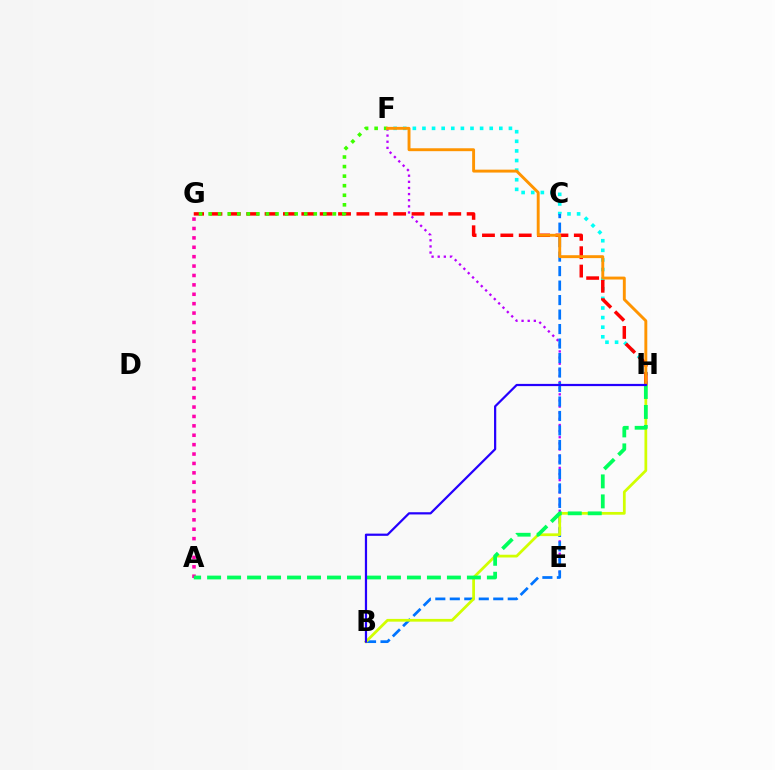{('F', 'H'): [{'color': '#00fff6', 'line_style': 'dotted', 'thickness': 2.61}, {'color': '#ff9400', 'line_style': 'solid', 'thickness': 2.1}], ('G', 'H'): [{'color': '#ff0000', 'line_style': 'dashed', 'thickness': 2.5}], ('E', 'F'): [{'color': '#b900ff', 'line_style': 'dotted', 'thickness': 1.67}], ('F', 'G'): [{'color': '#3dff00', 'line_style': 'dotted', 'thickness': 2.6}], ('B', 'C'): [{'color': '#0074ff', 'line_style': 'dashed', 'thickness': 1.97}], ('A', 'G'): [{'color': '#ff00ac', 'line_style': 'dotted', 'thickness': 2.55}], ('B', 'H'): [{'color': '#d1ff00', 'line_style': 'solid', 'thickness': 1.98}, {'color': '#2500ff', 'line_style': 'solid', 'thickness': 1.6}], ('A', 'H'): [{'color': '#00ff5c', 'line_style': 'dashed', 'thickness': 2.71}]}